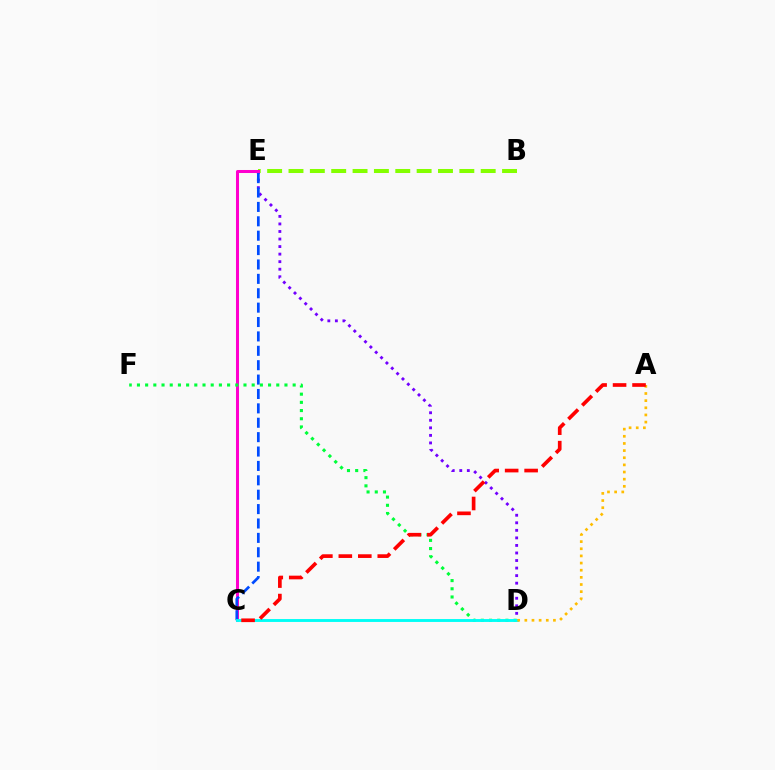{('B', 'E'): [{'color': '#84ff00', 'line_style': 'dashed', 'thickness': 2.9}], ('D', 'E'): [{'color': '#7200ff', 'line_style': 'dotted', 'thickness': 2.05}], ('C', 'E'): [{'color': '#ff00cf', 'line_style': 'solid', 'thickness': 2.18}, {'color': '#004bff', 'line_style': 'dashed', 'thickness': 1.95}], ('D', 'F'): [{'color': '#00ff39', 'line_style': 'dotted', 'thickness': 2.23}], ('C', 'D'): [{'color': '#00fff6', 'line_style': 'solid', 'thickness': 2.08}], ('A', 'D'): [{'color': '#ffbd00', 'line_style': 'dotted', 'thickness': 1.94}], ('A', 'C'): [{'color': '#ff0000', 'line_style': 'dashed', 'thickness': 2.64}]}